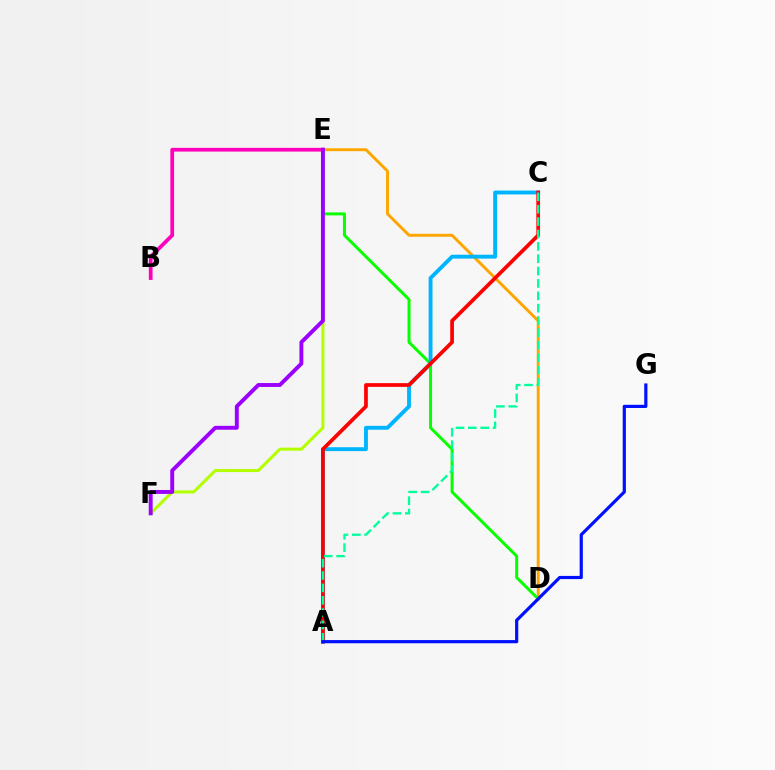{('D', 'E'): [{'color': '#ffa500', 'line_style': 'solid', 'thickness': 2.1}, {'color': '#08ff00', 'line_style': 'solid', 'thickness': 2.15}], ('B', 'E'): [{'color': '#ff00bd', 'line_style': 'solid', 'thickness': 2.7}], ('A', 'C'): [{'color': '#00b5ff', 'line_style': 'solid', 'thickness': 2.8}, {'color': '#ff0000', 'line_style': 'solid', 'thickness': 2.67}, {'color': '#00ff9d', 'line_style': 'dashed', 'thickness': 1.68}], ('E', 'F'): [{'color': '#b3ff00', 'line_style': 'solid', 'thickness': 2.18}, {'color': '#9b00ff', 'line_style': 'solid', 'thickness': 2.82}], ('A', 'G'): [{'color': '#0010ff', 'line_style': 'solid', 'thickness': 2.29}]}